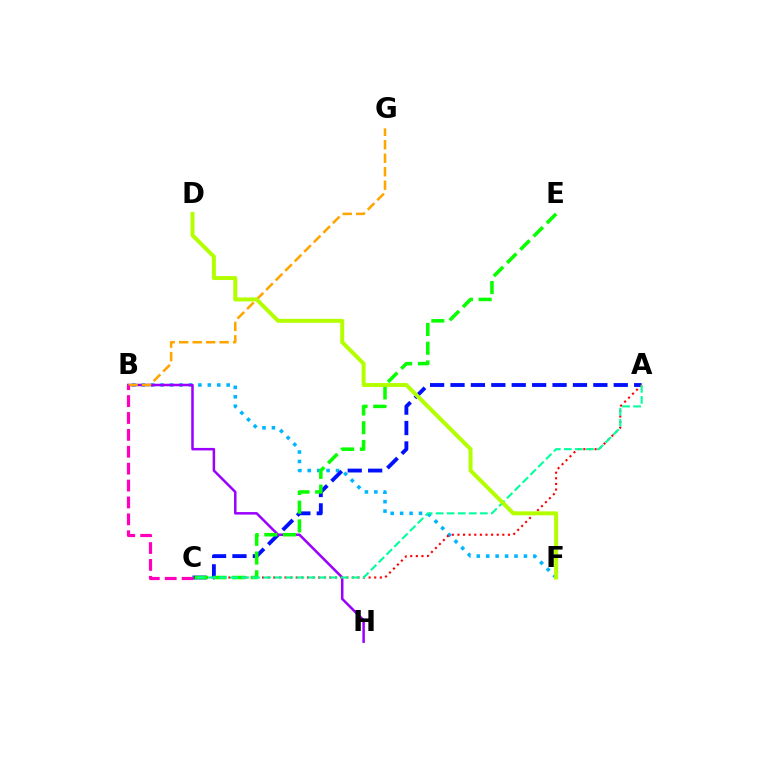{('B', 'F'): [{'color': '#00b5ff', 'line_style': 'dotted', 'thickness': 2.56}], ('A', 'C'): [{'color': '#0010ff', 'line_style': 'dashed', 'thickness': 2.77}, {'color': '#ff0000', 'line_style': 'dotted', 'thickness': 1.52}, {'color': '#00ff9d', 'line_style': 'dashed', 'thickness': 1.5}], ('B', 'H'): [{'color': '#9b00ff', 'line_style': 'solid', 'thickness': 1.81}], ('B', 'G'): [{'color': '#ffa500', 'line_style': 'dashed', 'thickness': 1.83}], ('C', 'E'): [{'color': '#08ff00', 'line_style': 'dashed', 'thickness': 2.54}], ('D', 'F'): [{'color': '#b3ff00', 'line_style': 'solid', 'thickness': 2.86}], ('B', 'C'): [{'color': '#ff00bd', 'line_style': 'dashed', 'thickness': 2.29}]}